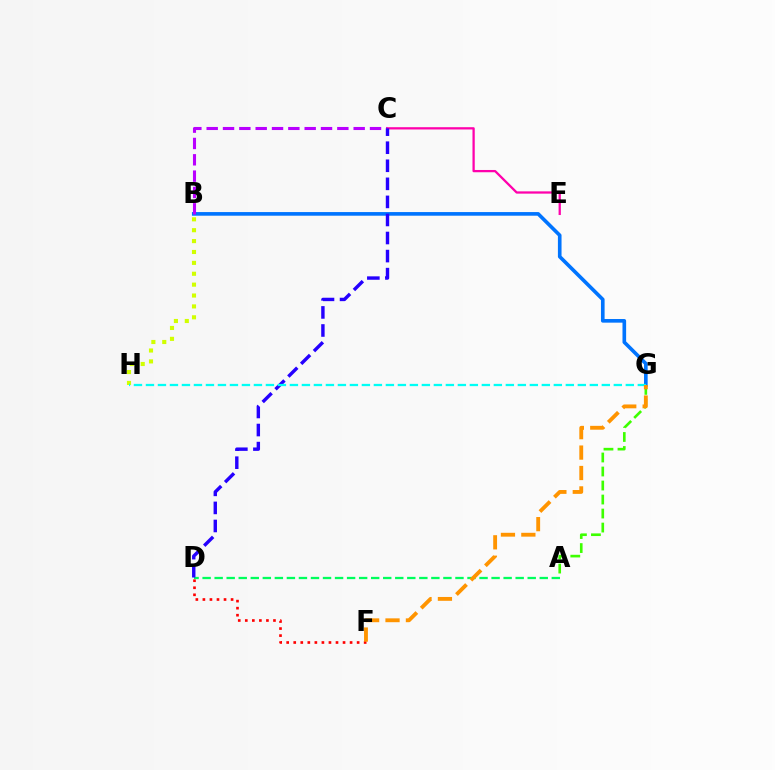{('A', 'D'): [{'color': '#00ff5c', 'line_style': 'dashed', 'thickness': 1.64}], ('A', 'G'): [{'color': '#3dff00', 'line_style': 'dashed', 'thickness': 1.9}], ('B', 'G'): [{'color': '#0074ff', 'line_style': 'solid', 'thickness': 2.62}], ('B', 'H'): [{'color': '#d1ff00', 'line_style': 'dotted', 'thickness': 2.96}], ('B', 'C'): [{'color': '#b900ff', 'line_style': 'dashed', 'thickness': 2.22}], ('D', 'F'): [{'color': '#ff0000', 'line_style': 'dotted', 'thickness': 1.91}], ('C', 'E'): [{'color': '#ff00ac', 'line_style': 'solid', 'thickness': 1.63}], ('C', 'D'): [{'color': '#2500ff', 'line_style': 'dashed', 'thickness': 2.45}], ('G', 'H'): [{'color': '#00fff6', 'line_style': 'dashed', 'thickness': 1.63}], ('F', 'G'): [{'color': '#ff9400', 'line_style': 'dashed', 'thickness': 2.77}]}